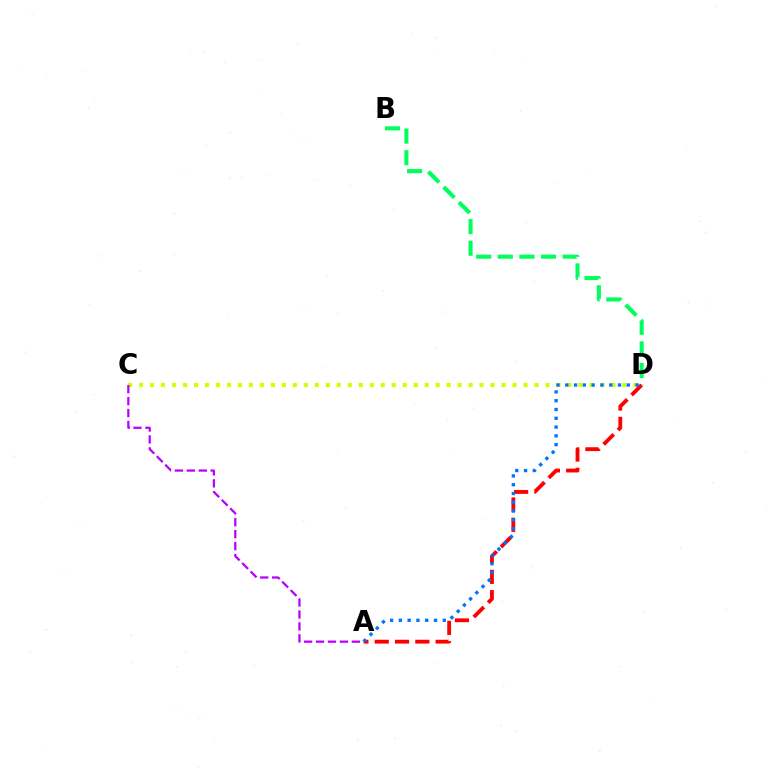{('C', 'D'): [{'color': '#d1ff00', 'line_style': 'dotted', 'thickness': 2.98}], ('B', 'D'): [{'color': '#00ff5c', 'line_style': 'dashed', 'thickness': 2.94}], ('A', 'D'): [{'color': '#ff0000', 'line_style': 'dashed', 'thickness': 2.76}, {'color': '#0074ff', 'line_style': 'dotted', 'thickness': 2.39}], ('A', 'C'): [{'color': '#b900ff', 'line_style': 'dashed', 'thickness': 1.62}]}